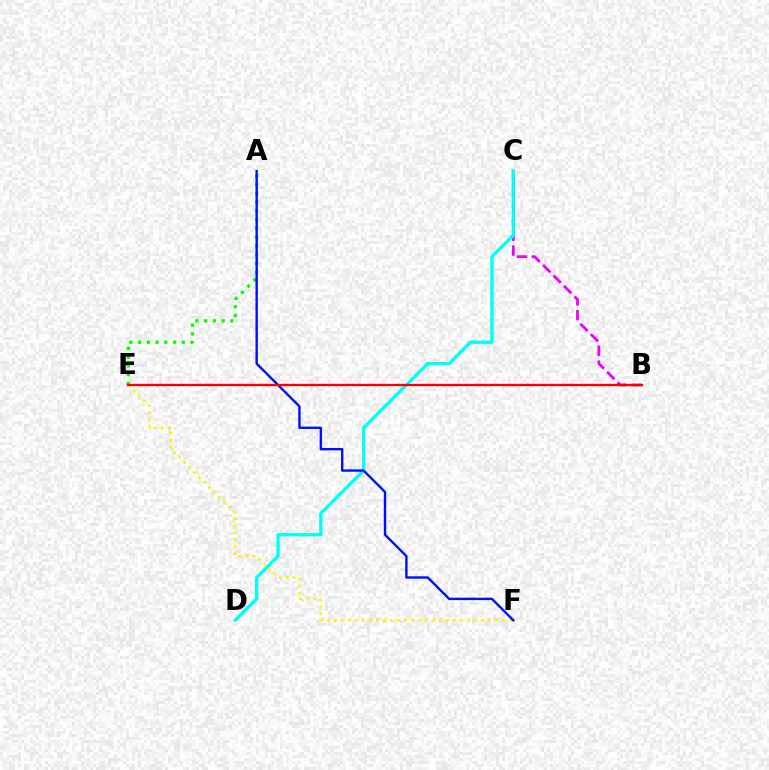{('B', 'C'): [{'color': '#ee00ff', 'line_style': 'dashed', 'thickness': 2.01}], ('E', 'F'): [{'color': '#fcf500', 'line_style': 'dotted', 'thickness': 1.9}], ('A', 'E'): [{'color': '#08ff00', 'line_style': 'dotted', 'thickness': 2.37}], ('C', 'D'): [{'color': '#00fff6', 'line_style': 'solid', 'thickness': 2.38}], ('A', 'F'): [{'color': '#0010ff', 'line_style': 'solid', 'thickness': 1.72}], ('B', 'E'): [{'color': '#ff0000', 'line_style': 'solid', 'thickness': 1.67}]}